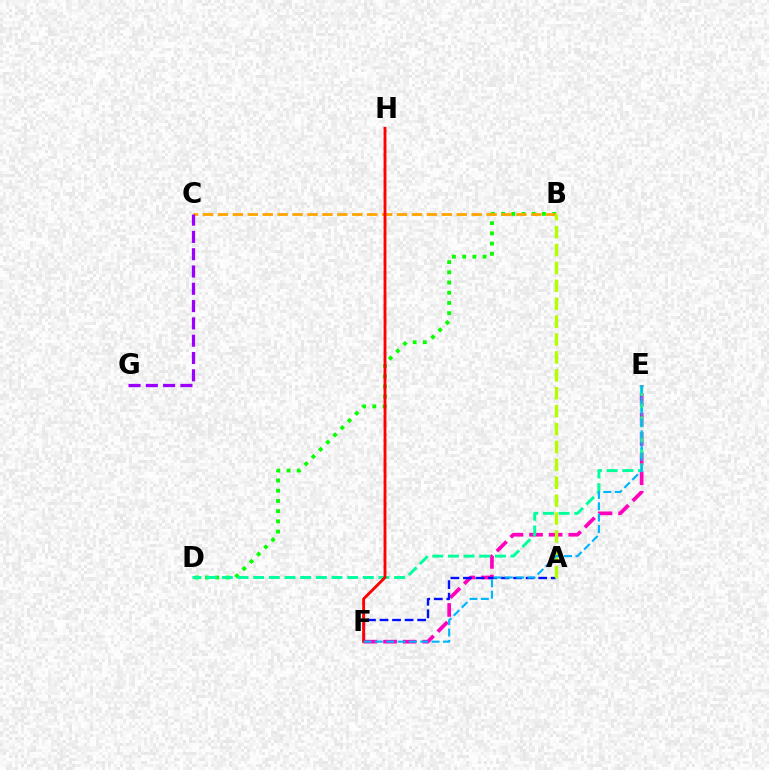{('E', 'F'): [{'color': '#ff00bd', 'line_style': 'dashed', 'thickness': 2.66}, {'color': '#00b5ff', 'line_style': 'dashed', 'thickness': 1.54}], ('B', 'D'): [{'color': '#08ff00', 'line_style': 'dotted', 'thickness': 2.78}], ('B', 'C'): [{'color': '#ffa500', 'line_style': 'dashed', 'thickness': 2.03}], ('A', 'F'): [{'color': '#0010ff', 'line_style': 'dashed', 'thickness': 1.7}], ('D', 'E'): [{'color': '#00ff9d', 'line_style': 'dashed', 'thickness': 2.13}], ('A', 'B'): [{'color': '#b3ff00', 'line_style': 'dashed', 'thickness': 2.43}], ('C', 'G'): [{'color': '#9b00ff', 'line_style': 'dashed', 'thickness': 2.35}], ('F', 'H'): [{'color': '#ff0000', 'line_style': 'solid', 'thickness': 2.06}]}